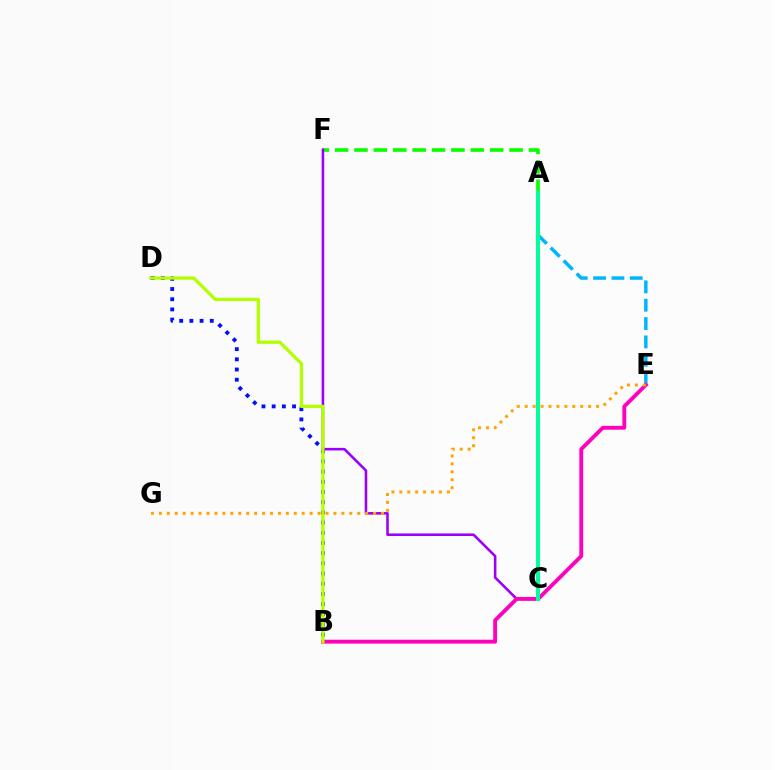{('A', 'F'): [{'color': '#08ff00', 'line_style': 'dashed', 'thickness': 2.63}], ('A', 'E'): [{'color': '#00b5ff', 'line_style': 'dashed', 'thickness': 2.49}], ('B', 'D'): [{'color': '#0010ff', 'line_style': 'dotted', 'thickness': 2.77}, {'color': '#b3ff00', 'line_style': 'solid', 'thickness': 2.35}], ('C', 'F'): [{'color': '#9b00ff', 'line_style': 'solid', 'thickness': 1.86}], ('A', 'C'): [{'color': '#ff0000', 'line_style': 'solid', 'thickness': 1.91}, {'color': '#00ff9d', 'line_style': 'solid', 'thickness': 2.88}], ('B', 'E'): [{'color': '#ff00bd', 'line_style': 'solid', 'thickness': 2.77}], ('E', 'G'): [{'color': '#ffa500', 'line_style': 'dotted', 'thickness': 2.16}]}